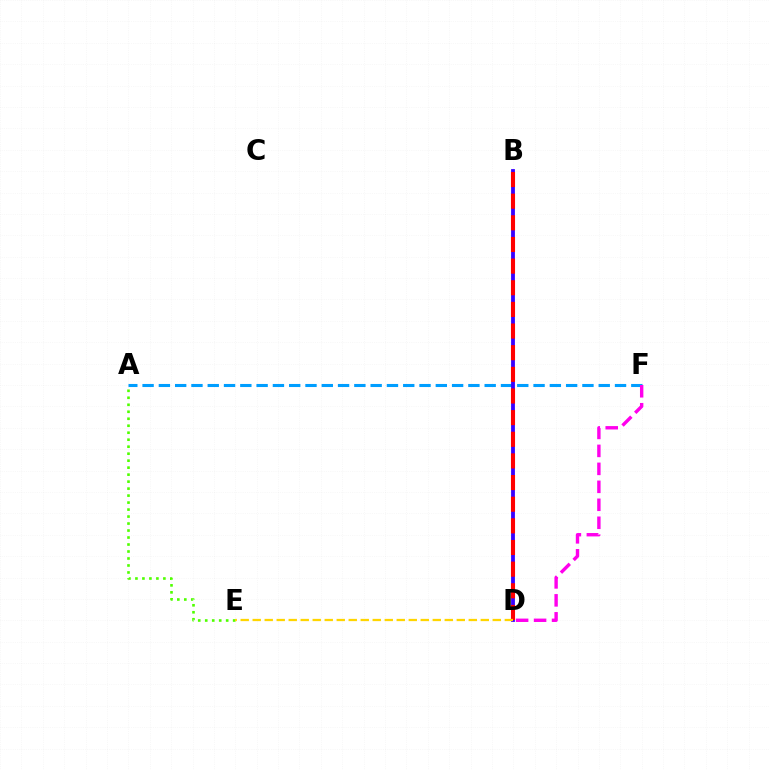{('A', 'F'): [{'color': '#009eff', 'line_style': 'dashed', 'thickness': 2.21}], ('B', 'D'): [{'color': '#00ff86', 'line_style': 'dashed', 'thickness': 1.73}, {'color': '#3700ff', 'line_style': 'solid', 'thickness': 2.74}, {'color': '#ff0000', 'line_style': 'dashed', 'thickness': 2.94}], ('D', 'F'): [{'color': '#ff00ed', 'line_style': 'dashed', 'thickness': 2.44}], ('A', 'E'): [{'color': '#4fff00', 'line_style': 'dotted', 'thickness': 1.9}], ('D', 'E'): [{'color': '#ffd500', 'line_style': 'dashed', 'thickness': 1.63}]}